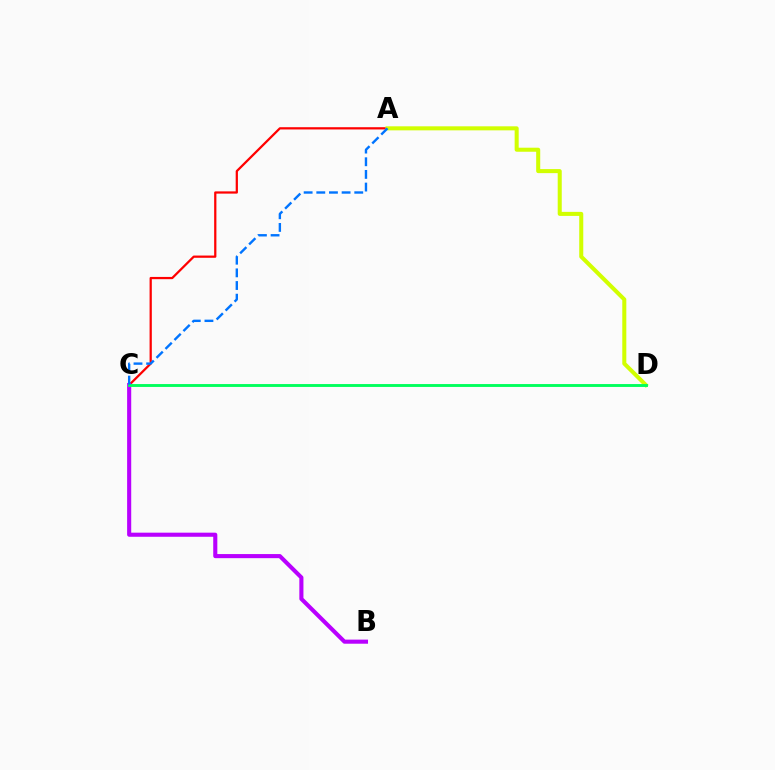{('A', 'C'): [{'color': '#ff0000', 'line_style': 'solid', 'thickness': 1.62}, {'color': '#0074ff', 'line_style': 'dashed', 'thickness': 1.72}], ('B', 'C'): [{'color': '#b900ff', 'line_style': 'solid', 'thickness': 2.95}], ('A', 'D'): [{'color': '#d1ff00', 'line_style': 'solid', 'thickness': 2.91}], ('C', 'D'): [{'color': '#00ff5c', 'line_style': 'solid', 'thickness': 2.07}]}